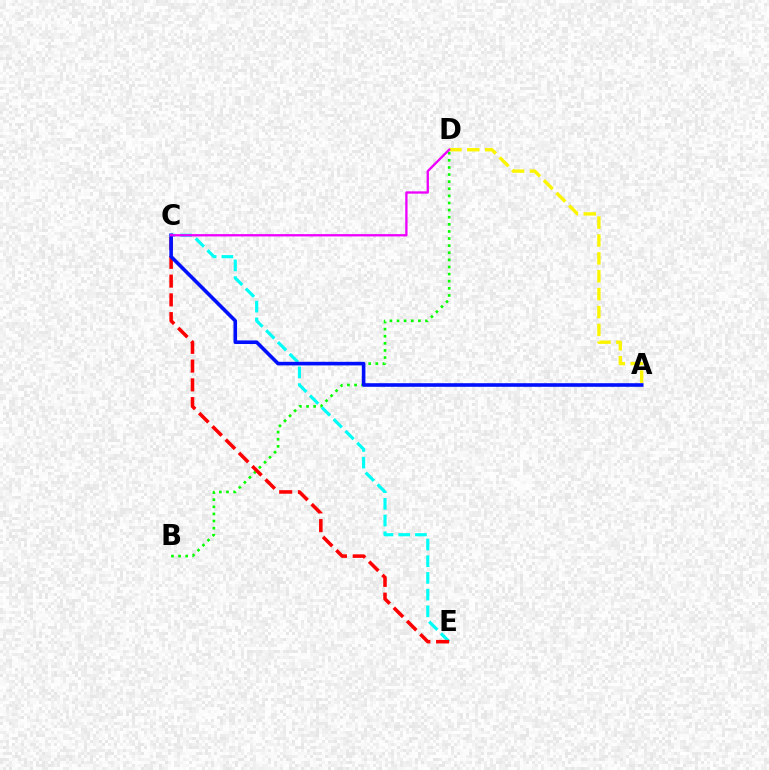{('B', 'D'): [{'color': '#08ff00', 'line_style': 'dotted', 'thickness': 1.93}], ('A', 'D'): [{'color': '#fcf500', 'line_style': 'dashed', 'thickness': 2.43}], ('C', 'E'): [{'color': '#00fff6', 'line_style': 'dashed', 'thickness': 2.27}, {'color': '#ff0000', 'line_style': 'dashed', 'thickness': 2.55}], ('A', 'C'): [{'color': '#0010ff', 'line_style': 'solid', 'thickness': 2.59}], ('C', 'D'): [{'color': '#ee00ff', 'line_style': 'solid', 'thickness': 1.67}]}